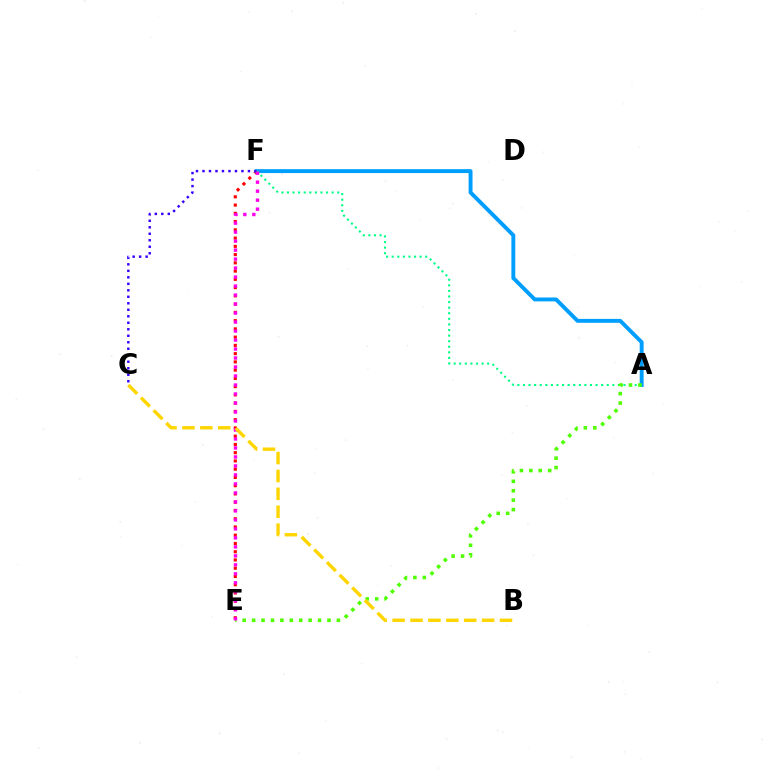{('E', 'F'): [{'color': '#ff0000', 'line_style': 'dotted', 'thickness': 2.24}, {'color': '#ff00ed', 'line_style': 'dotted', 'thickness': 2.44}], ('A', 'F'): [{'color': '#009eff', 'line_style': 'solid', 'thickness': 2.82}, {'color': '#00ff86', 'line_style': 'dotted', 'thickness': 1.52}], ('C', 'F'): [{'color': '#3700ff', 'line_style': 'dotted', 'thickness': 1.76}], ('A', 'E'): [{'color': '#4fff00', 'line_style': 'dotted', 'thickness': 2.56}], ('B', 'C'): [{'color': '#ffd500', 'line_style': 'dashed', 'thickness': 2.43}]}